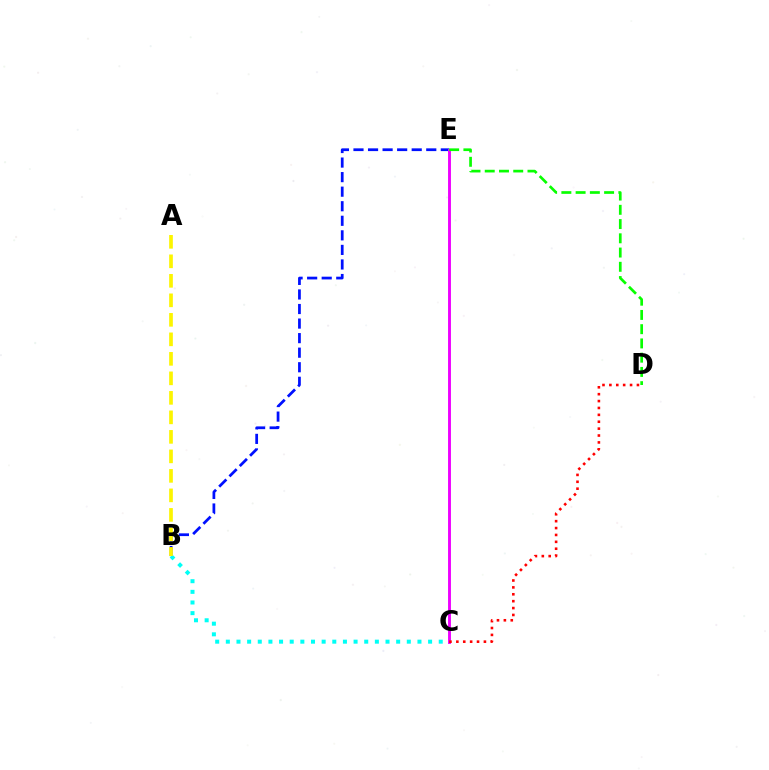{('B', 'E'): [{'color': '#0010ff', 'line_style': 'dashed', 'thickness': 1.98}], ('C', 'E'): [{'color': '#ee00ff', 'line_style': 'solid', 'thickness': 2.09}], ('B', 'C'): [{'color': '#00fff6', 'line_style': 'dotted', 'thickness': 2.89}], ('A', 'B'): [{'color': '#fcf500', 'line_style': 'dashed', 'thickness': 2.65}], ('C', 'D'): [{'color': '#ff0000', 'line_style': 'dotted', 'thickness': 1.87}], ('D', 'E'): [{'color': '#08ff00', 'line_style': 'dashed', 'thickness': 1.94}]}